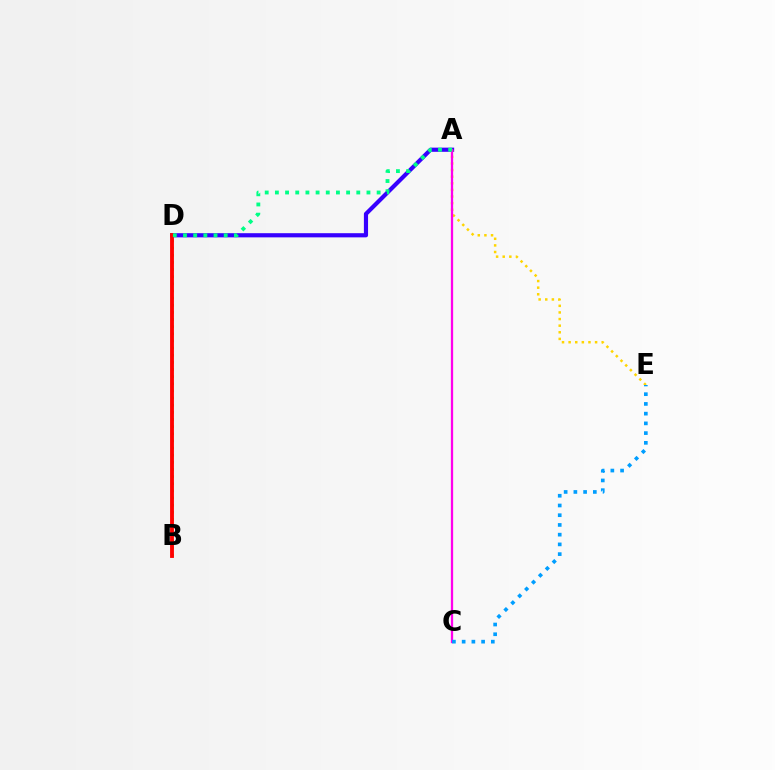{('A', 'D'): [{'color': '#3700ff', 'line_style': 'solid', 'thickness': 3.0}, {'color': '#00ff86', 'line_style': 'dotted', 'thickness': 2.76}], ('B', 'D'): [{'color': '#4fff00', 'line_style': 'dotted', 'thickness': 1.94}, {'color': '#ff0000', 'line_style': 'solid', 'thickness': 2.77}], ('A', 'E'): [{'color': '#ffd500', 'line_style': 'dotted', 'thickness': 1.8}], ('A', 'C'): [{'color': '#ff00ed', 'line_style': 'solid', 'thickness': 1.65}], ('C', 'E'): [{'color': '#009eff', 'line_style': 'dotted', 'thickness': 2.64}]}